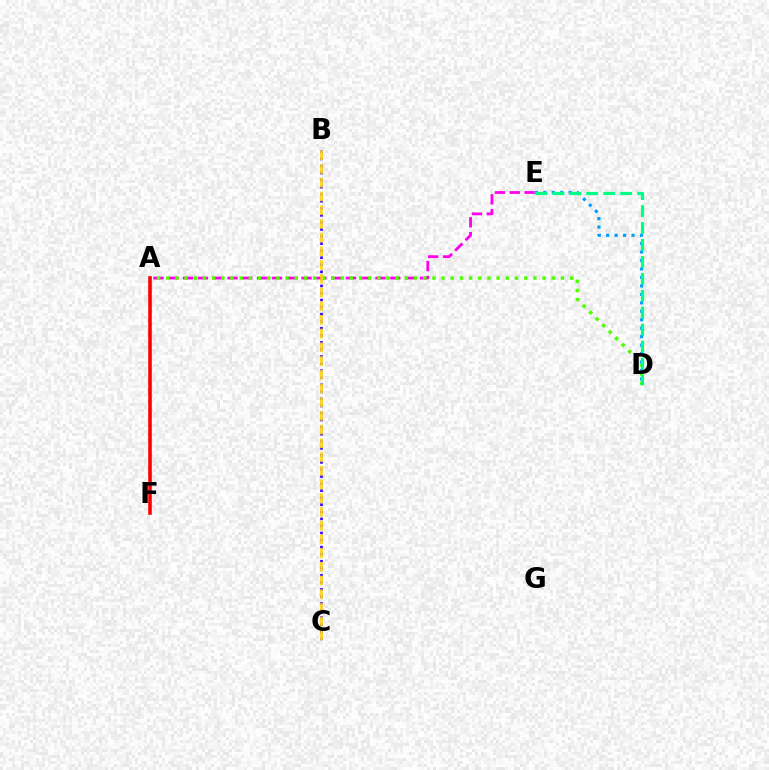{('B', 'C'): [{'color': '#3700ff', 'line_style': 'dotted', 'thickness': 1.92}, {'color': '#ffd500', 'line_style': 'dashed', 'thickness': 1.86}], ('A', 'E'): [{'color': '#ff00ed', 'line_style': 'dashed', 'thickness': 2.01}], ('D', 'E'): [{'color': '#009eff', 'line_style': 'dotted', 'thickness': 2.3}, {'color': '#00ff86', 'line_style': 'dashed', 'thickness': 2.3}], ('A', 'D'): [{'color': '#4fff00', 'line_style': 'dotted', 'thickness': 2.49}], ('A', 'F'): [{'color': '#ff0000', 'line_style': 'solid', 'thickness': 2.57}]}